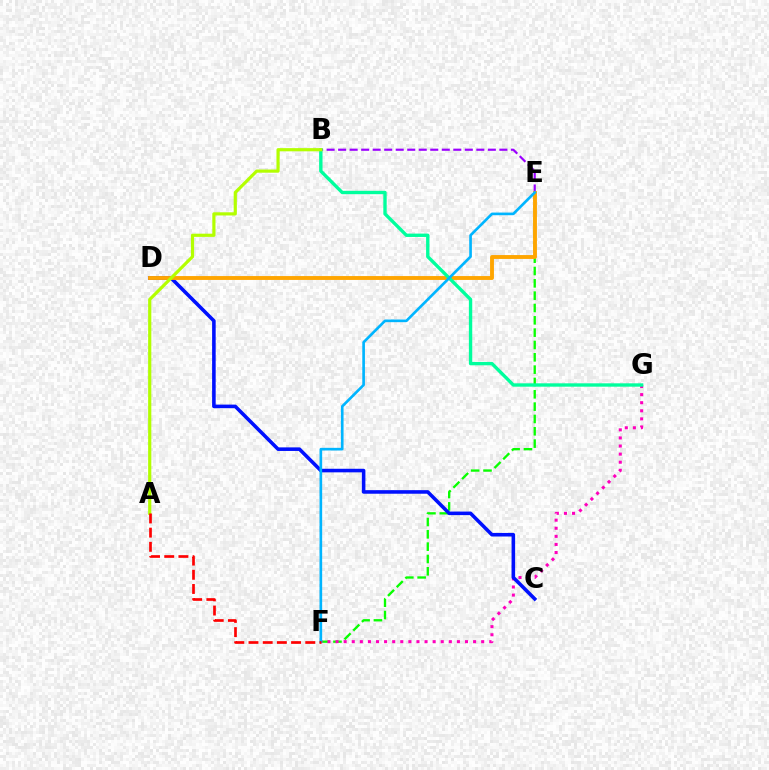{('E', 'F'): [{'color': '#08ff00', 'line_style': 'dashed', 'thickness': 1.67}, {'color': '#00b5ff', 'line_style': 'solid', 'thickness': 1.91}], ('B', 'E'): [{'color': '#9b00ff', 'line_style': 'dashed', 'thickness': 1.56}], ('F', 'G'): [{'color': '#ff00bd', 'line_style': 'dotted', 'thickness': 2.2}], ('C', 'D'): [{'color': '#0010ff', 'line_style': 'solid', 'thickness': 2.57}], ('D', 'E'): [{'color': '#ffa500', 'line_style': 'solid', 'thickness': 2.79}], ('B', 'G'): [{'color': '#00ff9d', 'line_style': 'solid', 'thickness': 2.42}], ('A', 'B'): [{'color': '#b3ff00', 'line_style': 'solid', 'thickness': 2.29}], ('A', 'F'): [{'color': '#ff0000', 'line_style': 'dashed', 'thickness': 1.93}]}